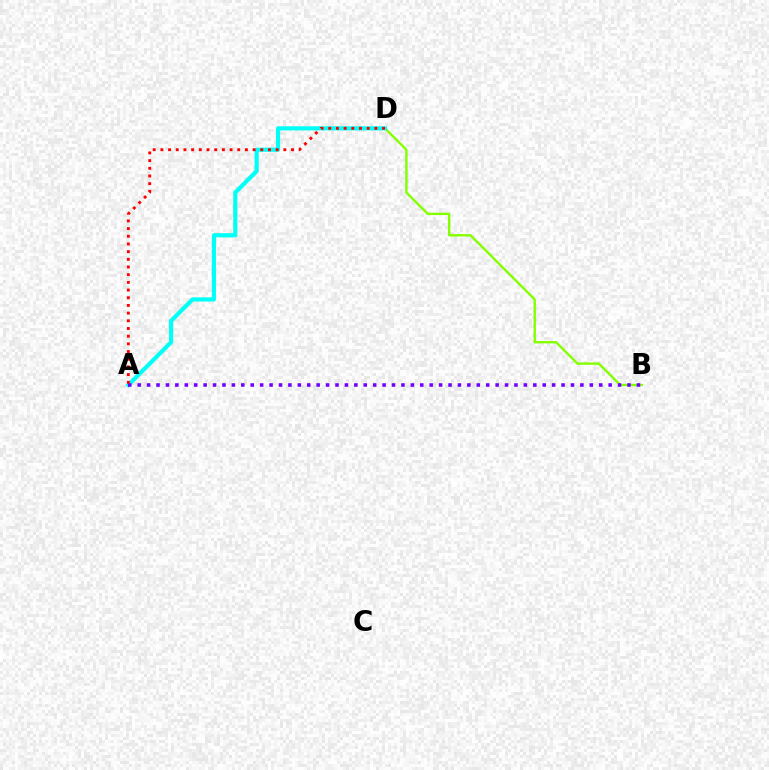{('B', 'D'): [{'color': '#84ff00', 'line_style': 'solid', 'thickness': 1.72}], ('A', 'D'): [{'color': '#00fff6', 'line_style': 'solid', 'thickness': 2.97}, {'color': '#ff0000', 'line_style': 'dotted', 'thickness': 2.09}], ('A', 'B'): [{'color': '#7200ff', 'line_style': 'dotted', 'thickness': 2.56}]}